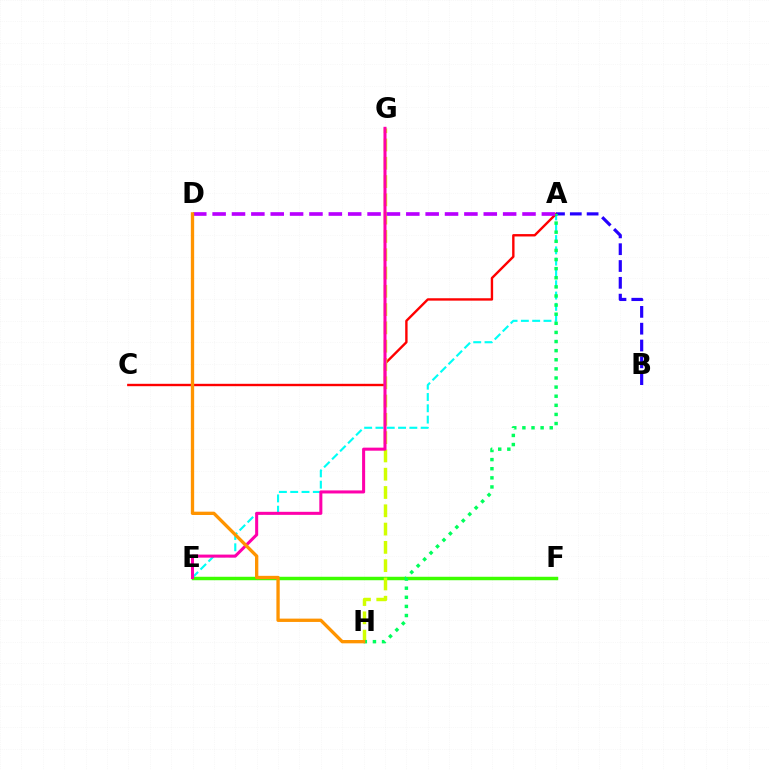{('E', 'F'): [{'color': '#0074ff', 'line_style': 'dashed', 'thickness': 1.89}, {'color': '#3dff00', 'line_style': 'solid', 'thickness': 2.49}], ('A', 'E'): [{'color': '#00fff6', 'line_style': 'dashed', 'thickness': 1.54}], ('A', 'C'): [{'color': '#ff0000', 'line_style': 'solid', 'thickness': 1.72}], ('G', 'H'): [{'color': '#d1ff00', 'line_style': 'dashed', 'thickness': 2.48}], ('A', 'B'): [{'color': '#2500ff', 'line_style': 'dashed', 'thickness': 2.28}], ('A', 'H'): [{'color': '#00ff5c', 'line_style': 'dotted', 'thickness': 2.48}], ('E', 'G'): [{'color': '#ff00ac', 'line_style': 'solid', 'thickness': 2.19}], ('A', 'D'): [{'color': '#b900ff', 'line_style': 'dashed', 'thickness': 2.63}], ('D', 'H'): [{'color': '#ff9400', 'line_style': 'solid', 'thickness': 2.39}]}